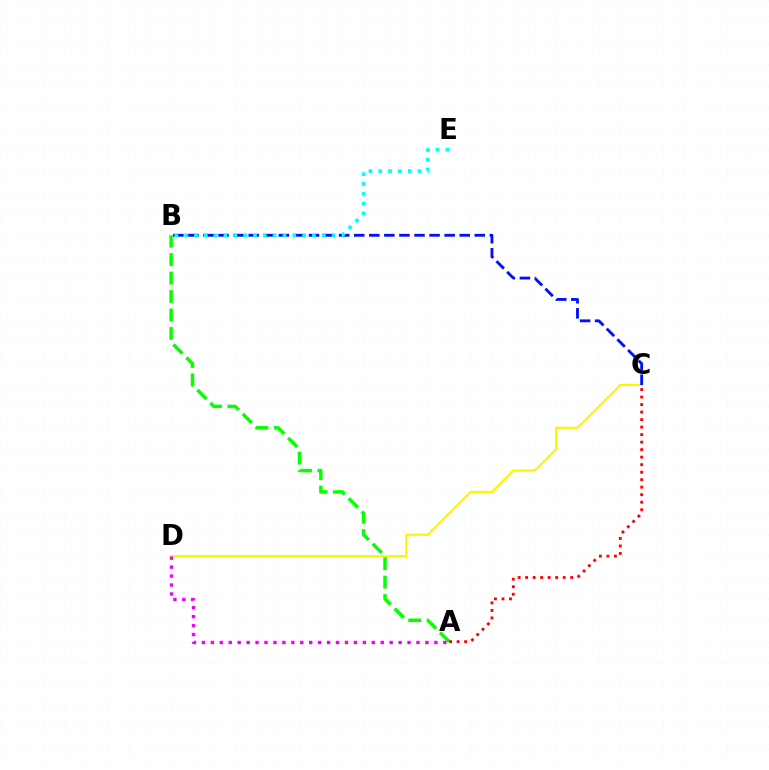{('C', 'D'): [{'color': '#fcf500', 'line_style': 'solid', 'thickness': 1.54}], ('A', 'B'): [{'color': '#08ff00', 'line_style': 'dashed', 'thickness': 2.51}], ('B', 'C'): [{'color': '#0010ff', 'line_style': 'dashed', 'thickness': 2.05}], ('B', 'E'): [{'color': '#00fff6', 'line_style': 'dotted', 'thickness': 2.67}], ('A', 'D'): [{'color': '#ee00ff', 'line_style': 'dotted', 'thickness': 2.43}], ('A', 'C'): [{'color': '#ff0000', 'line_style': 'dotted', 'thickness': 2.04}]}